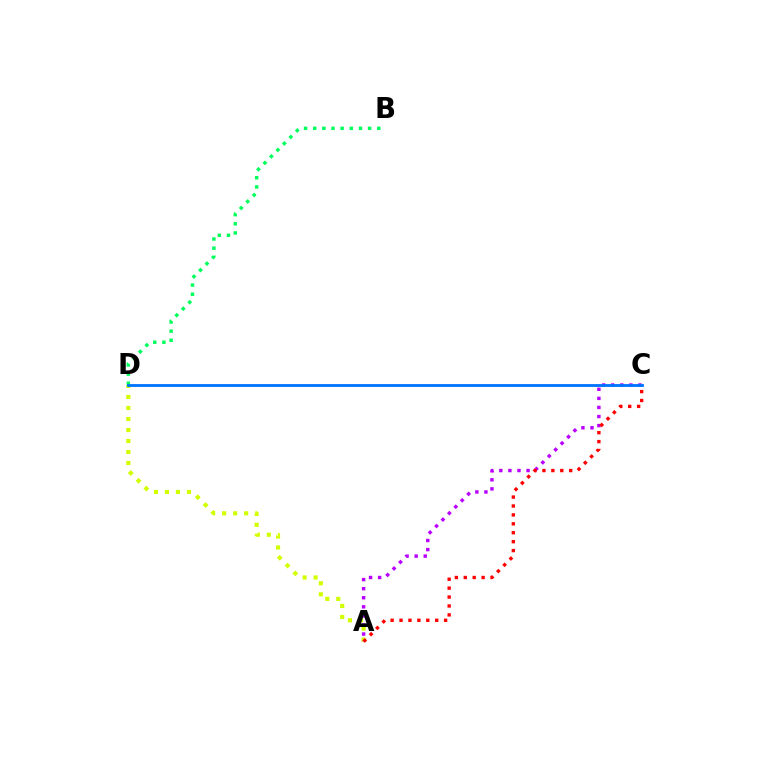{('A', 'D'): [{'color': '#d1ff00', 'line_style': 'dotted', 'thickness': 2.99}], ('B', 'D'): [{'color': '#00ff5c', 'line_style': 'dotted', 'thickness': 2.49}], ('A', 'C'): [{'color': '#b900ff', 'line_style': 'dotted', 'thickness': 2.47}, {'color': '#ff0000', 'line_style': 'dotted', 'thickness': 2.42}], ('C', 'D'): [{'color': '#0074ff', 'line_style': 'solid', 'thickness': 2.04}]}